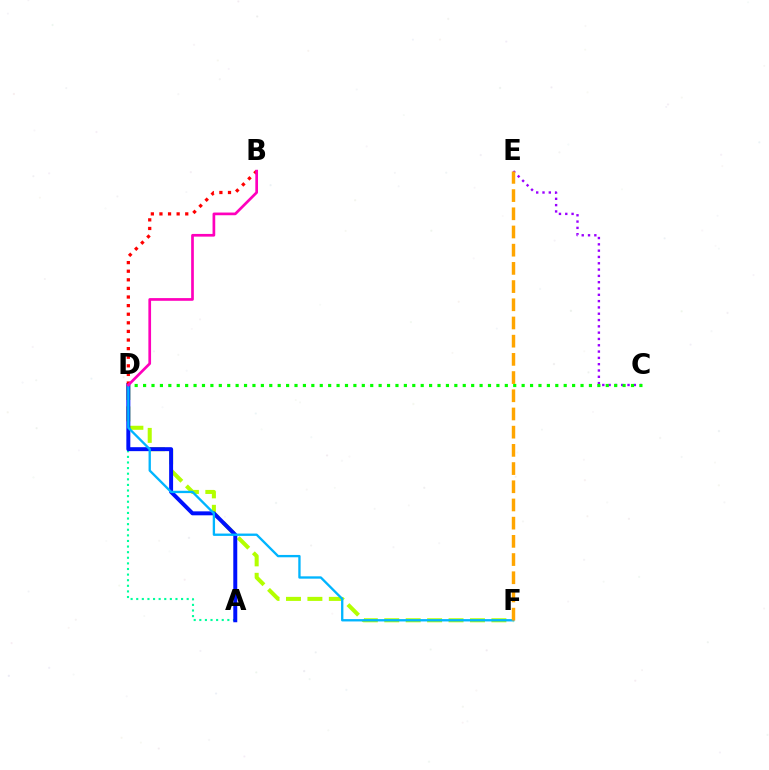{('C', 'E'): [{'color': '#9b00ff', 'line_style': 'dotted', 'thickness': 1.71}], ('D', 'F'): [{'color': '#b3ff00', 'line_style': 'dashed', 'thickness': 2.91}, {'color': '#00b5ff', 'line_style': 'solid', 'thickness': 1.68}], ('A', 'D'): [{'color': '#00ff9d', 'line_style': 'dotted', 'thickness': 1.52}, {'color': '#0010ff', 'line_style': 'solid', 'thickness': 2.85}], ('C', 'D'): [{'color': '#08ff00', 'line_style': 'dotted', 'thickness': 2.29}], ('E', 'F'): [{'color': '#ffa500', 'line_style': 'dashed', 'thickness': 2.47}], ('B', 'D'): [{'color': '#ff0000', 'line_style': 'dotted', 'thickness': 2.34}, {'color': '#ff00bd', 'line_style': 'solid', 'thickness': 1.94}]}